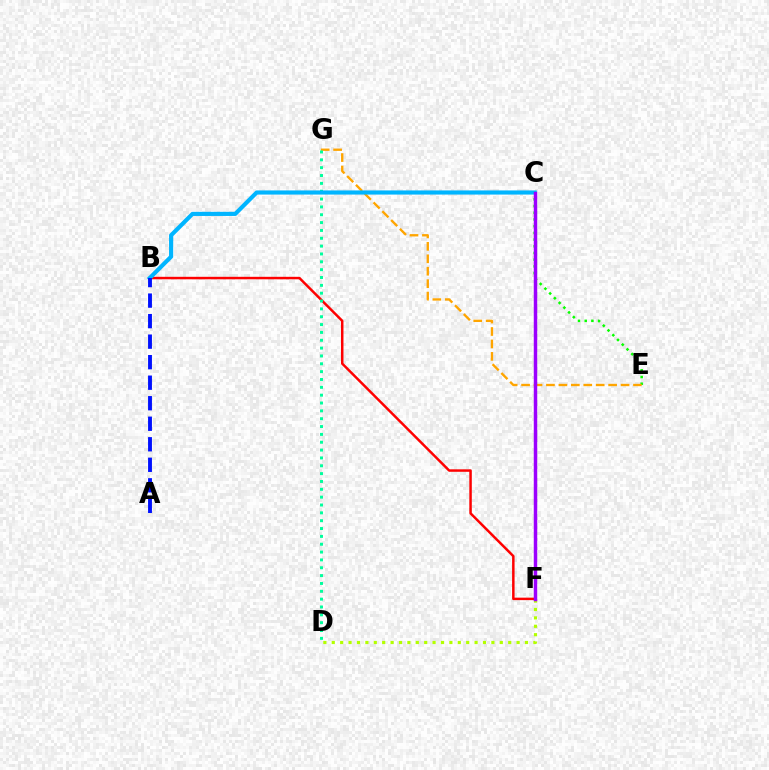{('C', 'E'): [{'color': '#08ff00', 'line_style': 'dotted', 'thickness': 1.82}], ('D', 'F'): [{'color': '#b3ff00', 'line_style': 'dotted', 'thickness': 2.28}], ('B', 'F'): [{'color': '#ff0000', 'line_style': 'solid', 'thickness': 1.79}], ('E', 'G'): [{'color': '#ffa500', 'line_style': 'dashed', 'thickness': 1.69}], ('D', 'G'): [{'color': '#00ff9d', 'line_style': 'dotted', 'thickness': 2.13}], ('C', 'F'): [{'color': '#ff00bd', 'line_style': 'solid', 'thickness': 2.21}, {'color': '#9b00ff', 'line_style': 'solid', 'thickness': 2.47}], ('B', 'C'): [{'color': '#00b5ff', 'line_style': 'solid', 'thickness': 2.98}], ('A', 'B'): [{'color': '#0010ff', 'line_style': 'dashed', 'thickness': 2.79}]}